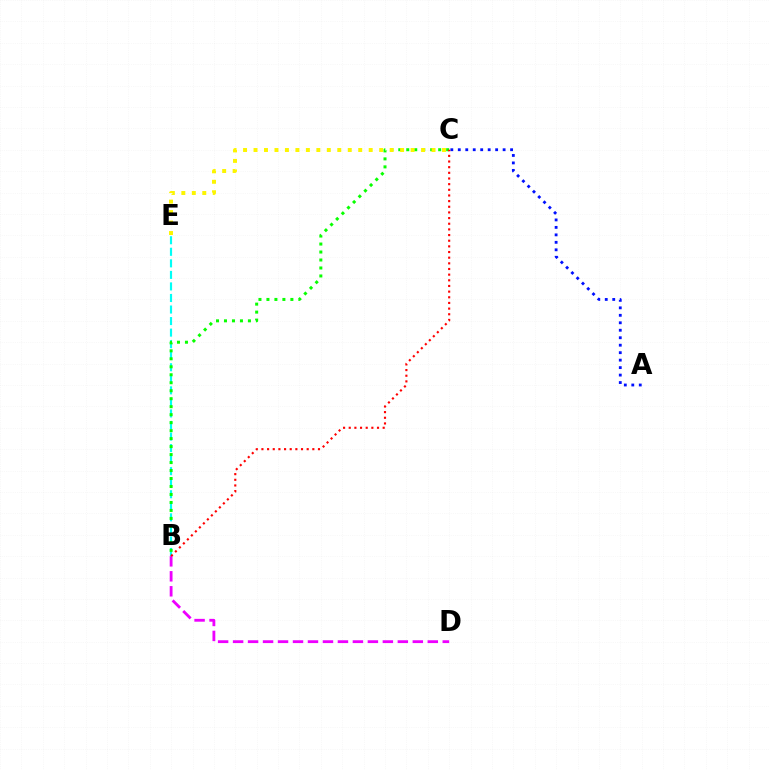{('A', 'C'): [{'color': '#0010ff', 'line_style': 'dotted', 'thickness': 2.03}], ('B', 'E'): [{'color': '#00fff6', 'line_style': 'dashed', 'thickness': 1.57}], ('B', 'D'): [{'color': '#ee00ff', 'line_style': 'dashed', 'thickness': 2.03}], ('B', 'C'): [{'color': '#08ff00', 'line_style': 'dotted', 'thickness': 2.17}, {'color': '#ff0000', 'line_style': 'dotted', 'thickness': 1.54}], ('C', 'E'): [{'color': '#fcf500', 'line_style': 'dotted', 'thickness': 2.85}]}